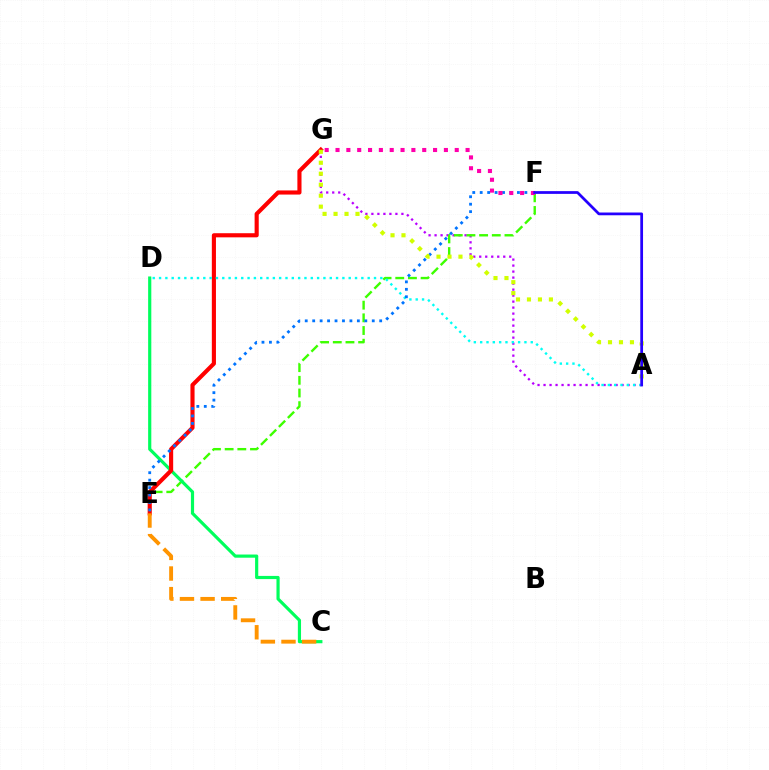{('A', 'G'): [{'color': '#b900ff', 'line_style': 'dotted', 'thickness': 1.63}, {'color': '#d1ff00', 'line_style': 'dotted', 'thickness': 2.98}], ('E', 'F'): [{'color': '#3dff00', 'line_style': 'dashed', 'thickness': 1.72}, {'color': '#0074ff', 'line_style': 'dotted', 'thickness': 2.02}], ('C', 'D'): [{'color': '#00ff5c', 'line_style': 'solid', 'thickness': 2.29}], ('E', 'G'): [{'color': '#ff0000', 'line_style': 'solid', 'thickness': 2.97}], ('A', 'D'): [{'color': '#00fff6', 'line_style': 'dotted', 'thickness': 1.72}], ('F', 'G'): [{'color': '#ff00ac', 'line_style': 'dotted', 'thickness': 2.94}], ('A', 'F'): [{'color': '#2500ff', 'line_style': 'solid', 'thickness': 1.98}], ('C', 'E'): [{'color': '#ff9400', 'line_style': 'dashed', 'thickness': 2.8}]}